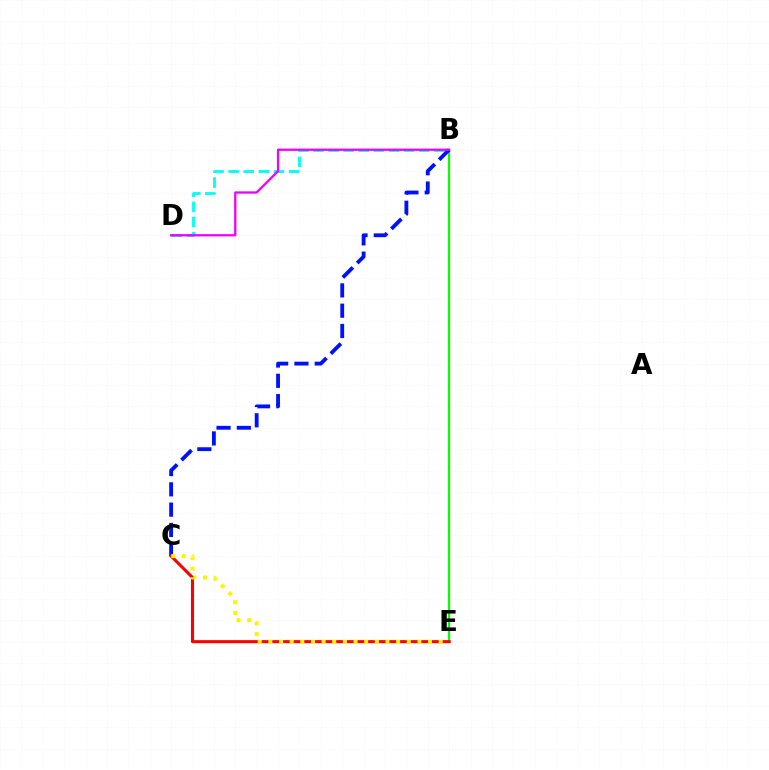{('B', 'D'): [{'color': '#00fff6', 'line_style': 'dashed', 'thickness': 2.05}, {'color': '#ee00ff', 'line_style': 'solid', 'thickness': 1.64}], ('B', 'E'): [{'color': '#08ff00', 'line_style': 'solid', 'thickness': 1.61}], ('B', 'C'): [{'color': '#0010ff', 'line_style': 'dashed', 'thickness': 2.76}], ('C', 'E'): [{'color': '#ff0000', 'line_style': 'solid', 'thickness': 2.21}, {'color': '#fcf500', 'line_style': 'dotted', 'thickness': 2.89}]}